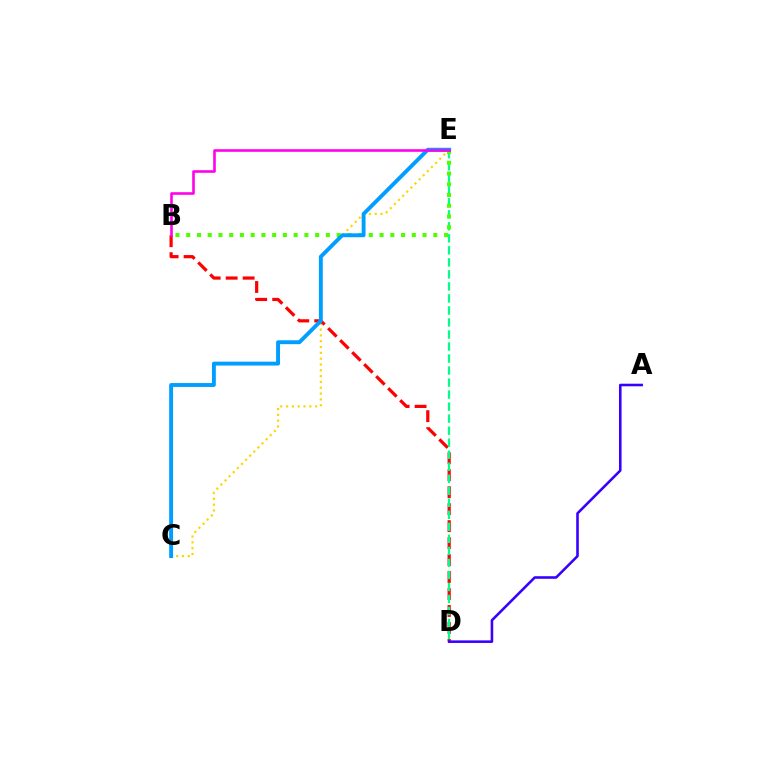{('C', 'E'): [{'color': '#ffd500', 'line_style': 'dotted', 'thickness': 1.58}, {'color': '#009eff', 'line_style': 'solid', 'thickness': 2.8}], ('B', 'D'): [{'color': '#ff0000', 'line_style': 'dashed', 'thickness': 2.31}], ('D', 'E'): [{'color': '#00ff86', 'line_style': 'dashed', 'thickness': 1.63}], ('A', 'D'): [{'color': '#3700ff', 'line_style': 'solid', 'thickness': 1.86}], ('B', 'E'): [{'color': '#4fff00', 'line_style': 'dotted', 'thickness': 2.92}, {'color': '#ff00ed', 'line_style': 'solid', 'thickness': 1.87}]}